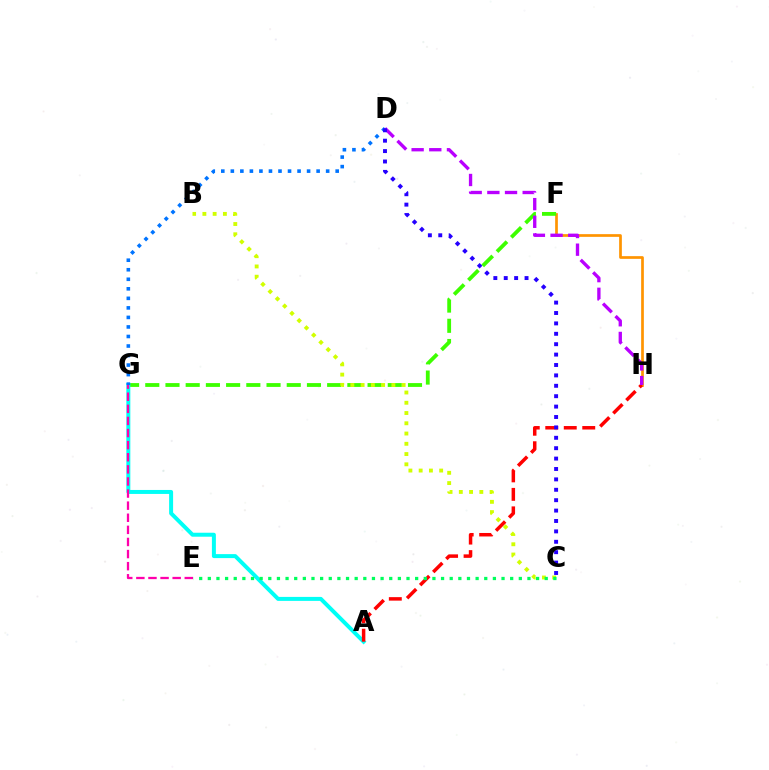{('F', 'H'): [{'color': '#ff9400', 'line_style': 'solid', 'thickness': 1.95}], ('F', 'G'): [{'color': '#3dff00', 'line_style': 'dashed', 'thickness': 2.75}], ('B', 'C'): [{'color': '#d1ff00', 'line_style': 'dotted', 'thickness': 2.79}], ('A', 'G'): [{'color': '#00fff6', 'line_style': 'solid', 'thickness': 2.86}], ('D', 'G'): [{'color': '#0074ff', 'line_style': 'dotted', 'thickness': 2.59}], ('E', 'G'): [{'color': '#ff00ac', 'line_style': 'dashed', 'thickness': 1.64}], ('A', 'H'): [{'color': '#ff0000', 'line_style': 'dashed', 'thickness': 2.51}], ('D', 'H'): [{'color': '#b900ff', 'line_style': 'dashed', 'thickness': 2.4}], ('C', 'E'): [{'color': '#00ff5c', 'line_style': 'dotted', 'thickness': 2.35}], ('C', 'D'): [{'color': '#2500ff', 'line_style': 'dotted', 'thickness': 2.83}]}